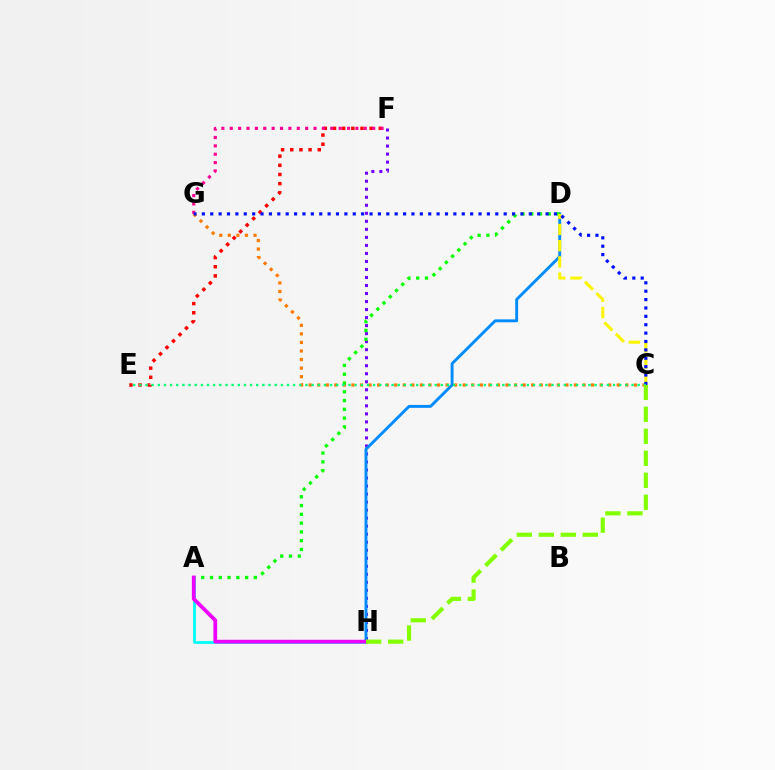{('A', 'H'): [{'color': '#00fff6', 'line_style': 'solid', 'thickness': 2.02}, {'color': '#ee00ff', 'line_style': 'solid', 'thickness': 2.71}], ('E', 'F'): [{'color': '#ff0000', 'line_style': 'dotted', 'thickness': 2.49}], ('F', 'H'): [{'color': '#7200ff', 'line_style': 'dotted', 'thickness': 2.18}], ('D', 'H'): [{'color': '#008cff', 'line_style': 'solid', 'thickness': 2.1}], ('C', 'G'): [{'color': '#ff7c00', 'line_style': 'dotted', 'thickness': 2.33}, {'color': '#0010ff', 'line_style': 'dotted', 'thickness': 2.28}], ('F', 'G'): [{'color': '#ff0094', 'line_style': 'dotted', 'thickness': 2.28}], ('A', 'D'): [{'color': '#08ff00', 'line_style': 'dotted', 'thickness': 2.39}], ('C', 'D'): [{'color': '#fcf500', 'line_style': 'dashed', 'thickness': 2.2}], ('C', 'E'): [{'color': '#00ff74', 'line_style': 'dotted', 'thickness': 1.67}], ('C', 'H'): [{'color': '#84ff00', 'line_style': 'dashed', 'thickness': 2.99}]}